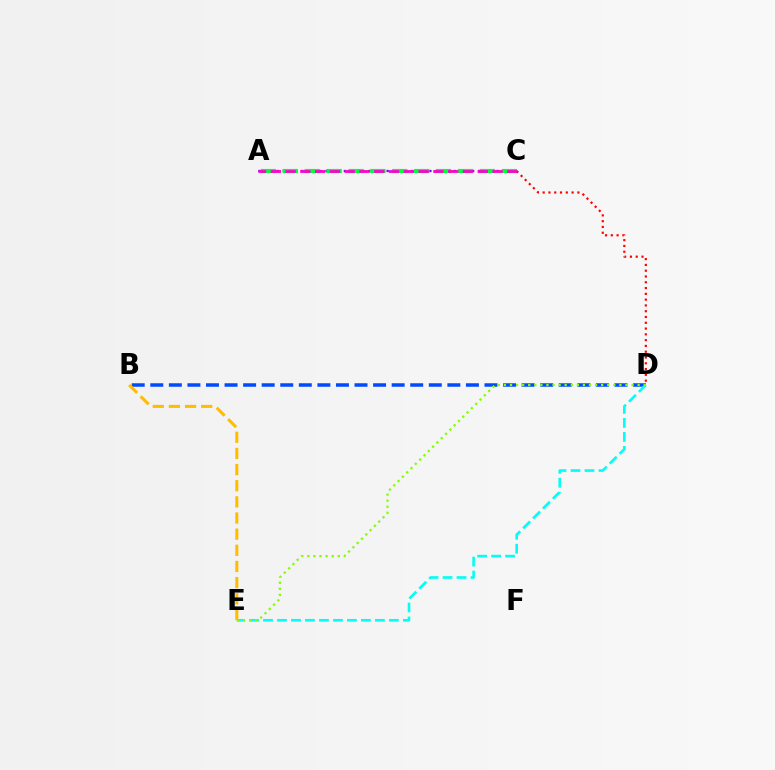{('A', 'C'): [{'color': '#7200ff', 'line_style': 'dotted', 'thickness': 1.66}, {'color': '#00ff39', 'line_style': 'dashed', 'thickness': 2.98}, {'color': '#ff00cf', 'line_style': 'dashed', 'thickness': 2.01}], ('B', 'D'): [{'color': '#004bff', 'line_style': 'dashed', 'thickness': 2.52}], ('C', 'D'): [{'color': '#ff0000', 'line_style': 'dotted', 'thickness': 1.57}], ('D', 'E'): [{'color': '#00fff6', 'line_style': 'dashed', 'thickness': 1.9}, {'color': '#84ff00', 'line_style': 'dotted', 'thickness': 1.65}], ('B', 'E'): [{'color': '#ffbd00', 'line_style': 'dashed', 'thickness': 2.19}]}